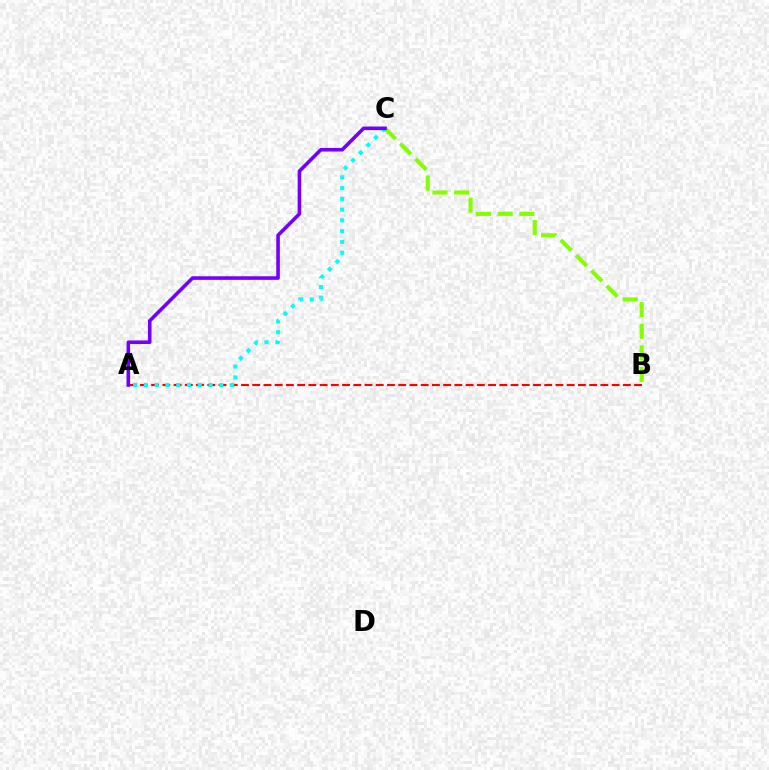{('B', 'C'): [{'color': '#84ff00', 'line_style': 'dashed', 'thickness': 2.94}], ('A', 'B'): [{'color': '#ff0000', 'line_style': 'dashed', 'thickness': 1.53}], ('A', 'C'): [{'color': '#00fff6', 'line_style': 'dotted', 'thickness': 2.93}, {'color': '#7200ff', 'line_style': 'solid', 'thickness': 2.59}]}